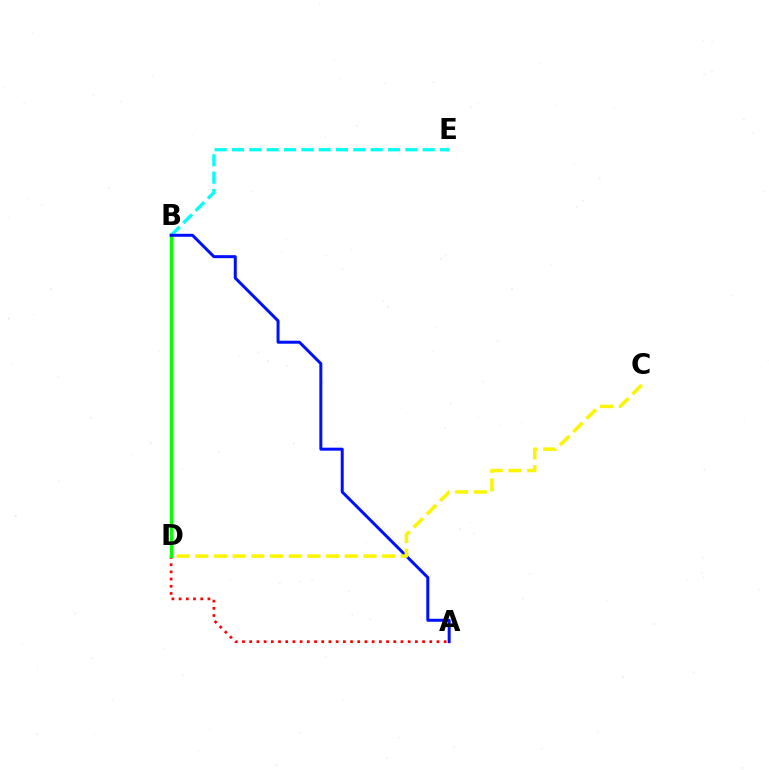{('A', 'D'): [{'color': '#ff0000', 'line_style': 'dotted', 'thickness': 1.96}], ('B', 'D'): [{'color': '#ee00ff', 'line_style': 'solid', 'thickness': 2.01}, {'color': '#08ff00', 'line_style': 'solid', 'thickness': 2.39}], ('B', 'E'): [{'color': '#00fff6', 'line_style': 'dashed', 'thickness': 2.35}], ('A', 'B'): [{'color': '#0010ff', 'line_style': 'solid', 'thickness': 2.15}], ('C', 'D'): [{'color': '#fcf500', 'line_style': 'dashed', 'thickness': 2.54}]}